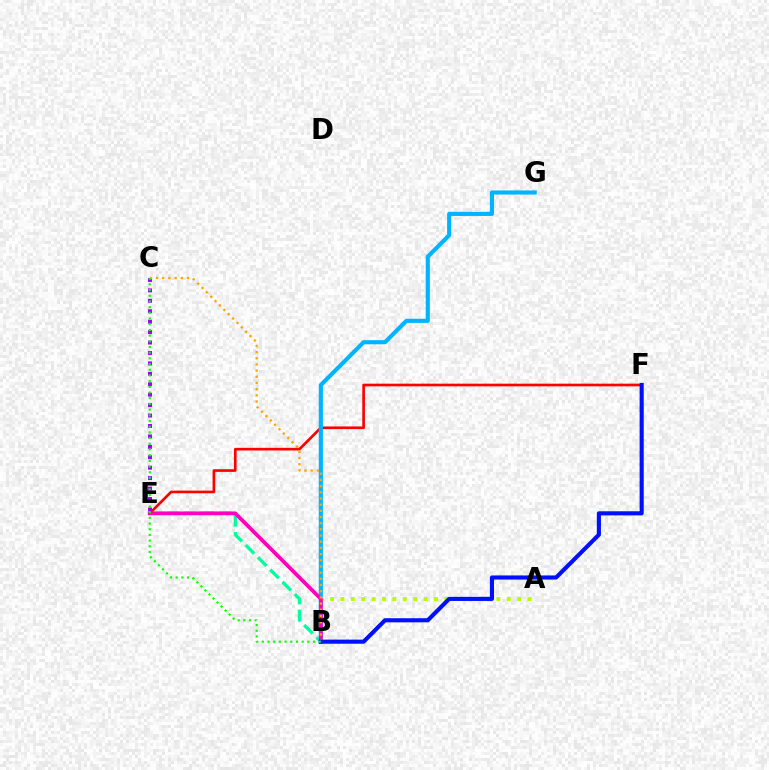{('B', 'E'): [{'color': '#00ff9d', 'line_style': 'dashed', 'thickness': 2.36}, {'color': '#ff00bd', 'line_style': 'solid', 'thickness': 2.72}], ('E', 'F'): [{'color': '#ff0000', 'line_style': 'solid', 'thickness': 1.91}], ('B', 'G'): [{'color': '#00b5ff', 'line_style': 'solid', 'thickness': 2.97}], ('A', 'B'): [{'color': '#b3ff00', 'line_style': 'dotted', 'thickness': 2.83}], ('C', 'E'): [{'color': '#9b00ff', 'line_style': 'dotted', 'thickness': 2.83}], ('B', 'C'): [{'color': '#ffa500', 'line_style': 'dotted', 'thickness': 1.68}, {'color': '#08ff00', 'line_style': 'dotted', 'thickness': 1.55}], ('B', 'F'): [{'color': '#0010ff', 'line_style': 'solid', 'thickness': 2.97}]}